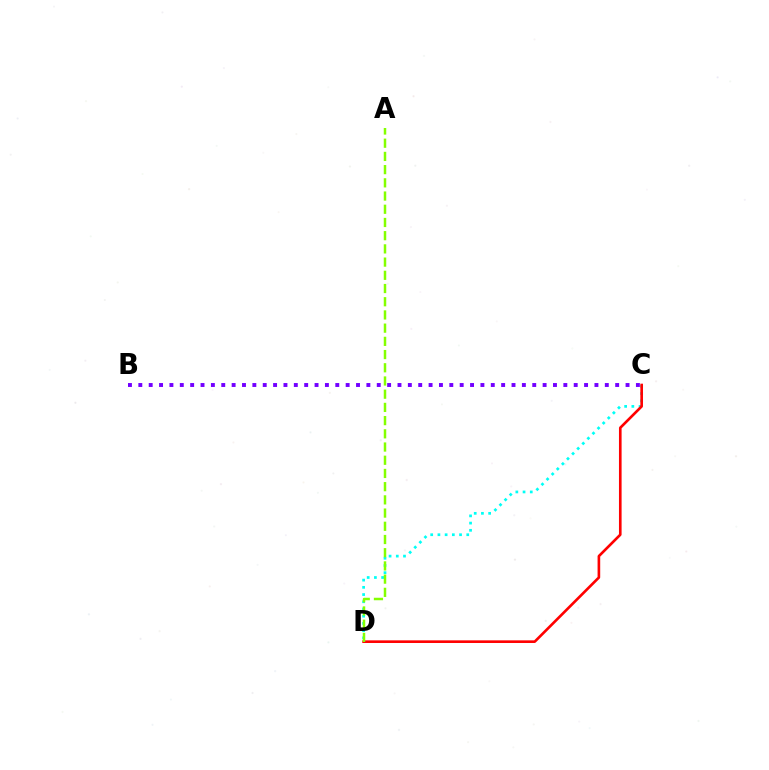{('C', 'D'): [{'color': '#00fff6', 'line_style': 'dotted', 'thickness': 1.96}, {'color': '#ff0000', 'line_style': 'solid', 'thickness': 1.9}], ('B', 'C'): [{'color': '#7200ff', 'line_style': 'dotted', 'thickness': 2.82}], ('A', 'D'): [{'color': '#84ff00', 'line_style': 'dashed', 'thickness': 1.79}]}